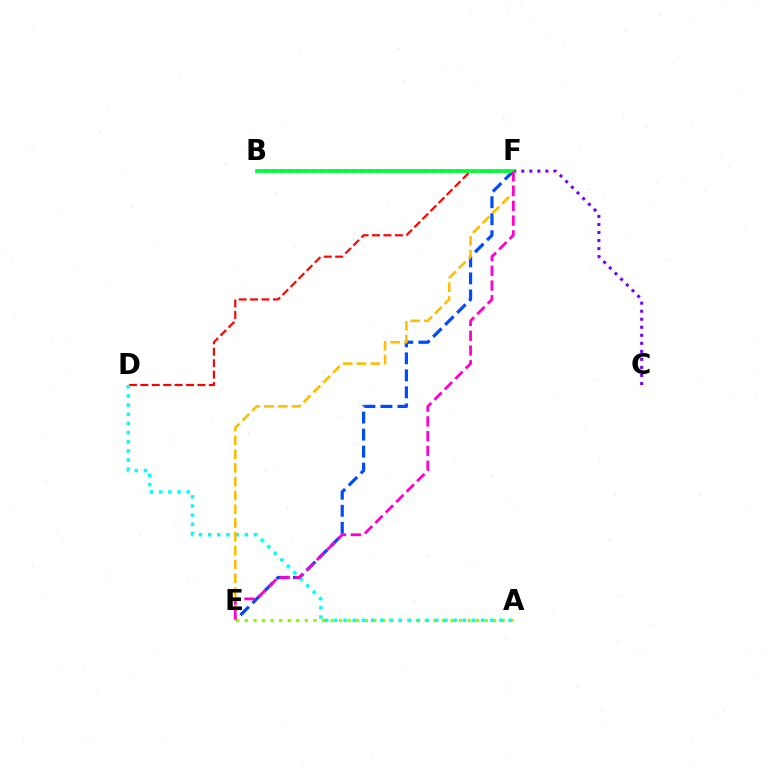{('E', 'F'): [{'color': '#004bff', 'line_style': 'dashed', 'thickness': 2.31}, {'color': '#ffbd00', 'line_style': 'dashed', 'thickness': 1.87}, {'color': '#ff00cf', 'line_style': 'dashed', 'thickness': 2.01}], ('D', 'F'): [{'color': '#ff0000', 'line_style': 'dashed', 'thickness': 1.55}], ('B', 'C'): [{'color': '#7200ff', 'line_style': 'dotted', 'thickness': 2.18}], ('A', 'E'): [{'color': '#84ff00', 'line_style': 'dotted', 'thickness': 2.33}], ('A', 'D'): [{'color': '#00fff6', 'line_style': 'dotted', 'thickness': 2.49}], ('B', 'F'): [{'color': '#00ff39', 'line_style': 'solid', 'thickness': 2.69}]}